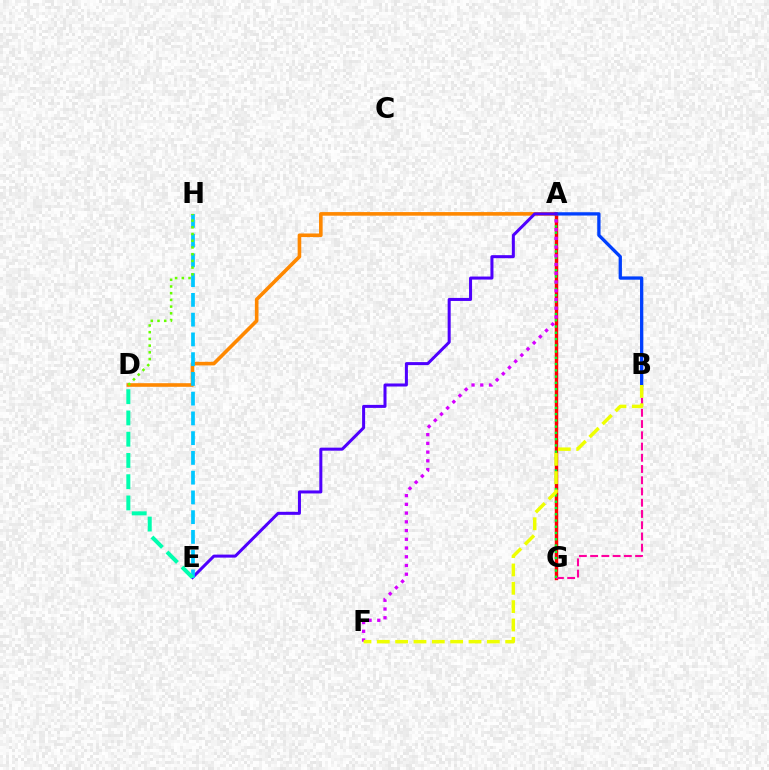{('A', 'G'): [{'color': '#ff0000', 'line_style': 'solid', 'thickness': 2.47}, {'color': '#00ff27', 'line_style': 'dotted', 'thickness': 1.7}], ('A', 'D'): [{'color': '#ff8800', 'line_style': 'solid', 'thickness': 2.6}], ('B', 'G'): [{'color': '#ff00a0', 'line_style': 'dashed', 'thickness': 1.53}], ('A', 'B'): [{'color': '#003fff', 'line_style': 'solid', 'thickness': 2.38}], ('A', 'F'): [{'color': '#d600ff', 'line_style': 'dotted', 'thickness': 2.37}], ('A', 'E'): [{'color': '#4f00ff', 'line_style': 'solid', 'thickness': 2.18}], ('E', 'H'): [{'color': '#00c7ff', 'line_style': 'dashed', 'thickness': 2.68}], ('D', 'E'): [{'color': '#00ffaf', 'line_style': 'dashed', 'thickness': 2.89}], ('B', 'F'): [{'color': '#eeff00', 'line_style': 'dashed', 'thickness': 2.49}], ('D', 'H'): [{'color': '#66ff00', 'line_style': 'dotted', 'thickness': 1.82}]}